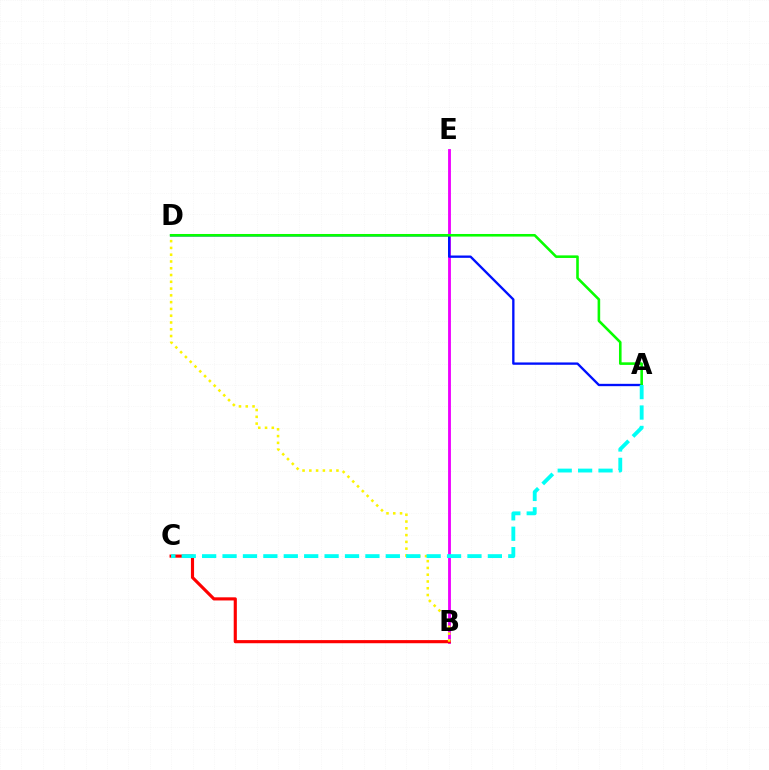{('B', 'E'): [{'color': '#ee00ff', 'line_style': 'solid', 'thickness': 2.05}], ('B', 'C'): [{'color': '#ff0000', 'line_style': 'solid', 'thickness': 2.26}], ('B', 'D'): [{'color': '#fcf500', 'line_style': 'dotted', 'thickness': 1.84}], ('A', 'D'): [{'color': '#0010ff', 'line_style': 'solid', 'thickness': 1.68}, {'color': '#08ff00', 'line_style': 'solid', 'thickness': 1.87}], ('A', 'C'): [{'color': '#00fff6', 'line_style': 'dashed', 'thickness': 2.77}]}